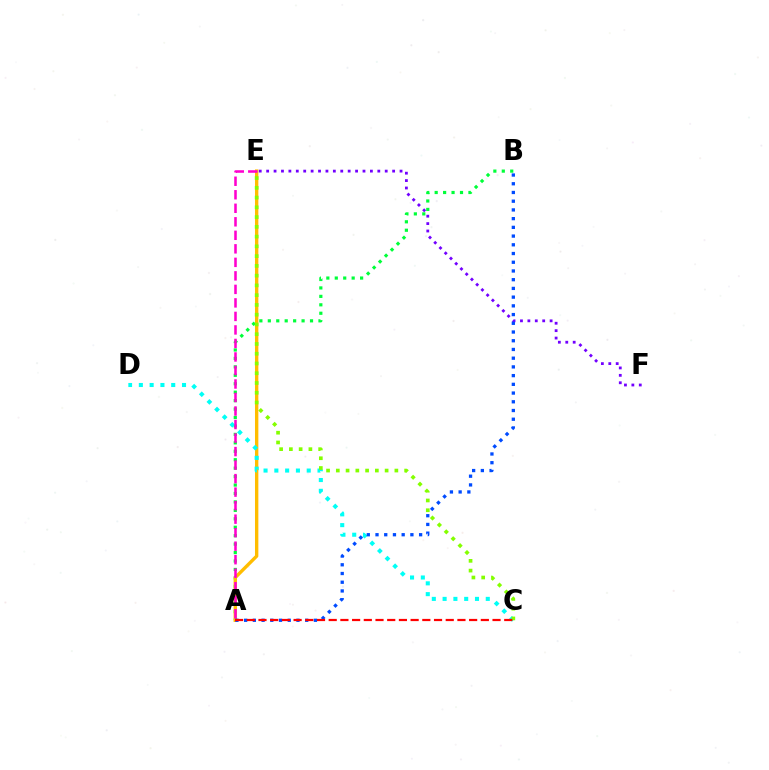{('A', 'B'): [{'color': '#00ff39', 'line_style': 'dotted', 'thickness': 2.29}, {'color': '#004bff', 'line_style': 'dotted', 'thickness': 2.37}], ('A', 'E'): [{'color': '#ffbd00', 'line_style': 'solid', 'thickness': 2.42}, {'color': '#ff00cf', 'line_style': 'dashed', 'thickness': 1.84}], ('C', 'D'): [{'color': '#00fff6', 'line_style': 'dotted', 'thickness': 2.93}], ('C', 'E'): [{'color': '#84ff00', 'line_style': 'dotted', 'thickness': 2.65}], ('E', 'F'): [{'color': '#7200ff', 'line_style': 'dotted', 'thickness': 2.01}], ('A', 'C'): [{'color': '#ff0000', 'line_style': 'dashed', 'thickness': 1.59}]}